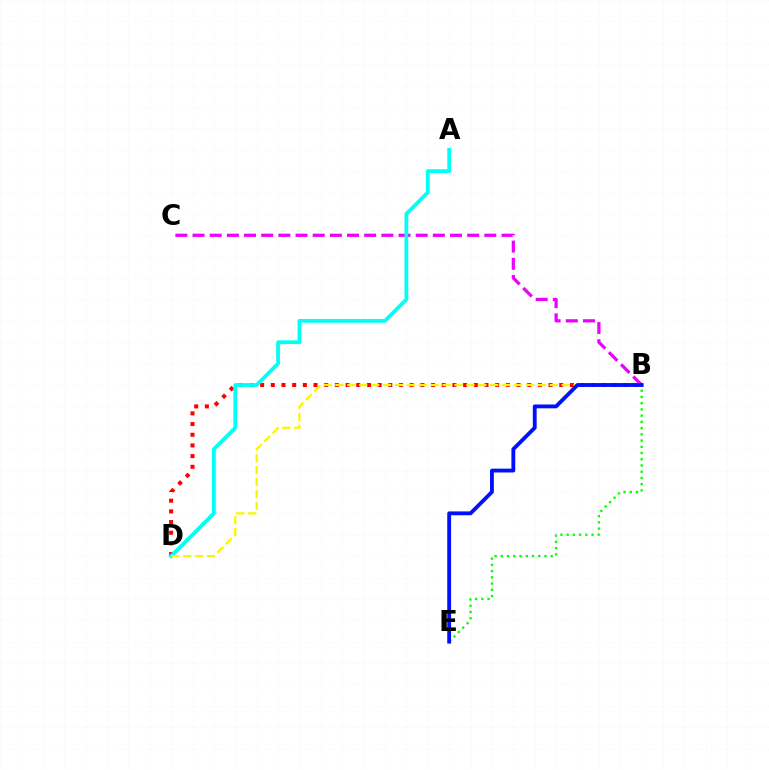{('B', 'C'): [{'color': '#ee00ff', 'line_style': 'dashed', 'thickness': 2.33}], ('B', 'D'): [{'color': '#ff0000', 'line_style': 'dotted', 'thickness': 2.9}, {'color': '#fcf500', 'line_style': 'dashed', 'thickness': 1.62}], ('A', 'D'): [{'color': '#00fff6', 'line_style': 'solid', 'thickness': 2.72}], ('B', 'E'): [{'color': '#08ff00', 'line_style': 'dotted', 'thickness': 1.69}, {'color': '#0010ff', 'line_style': 'solid', 'thickness': 2.77}]}